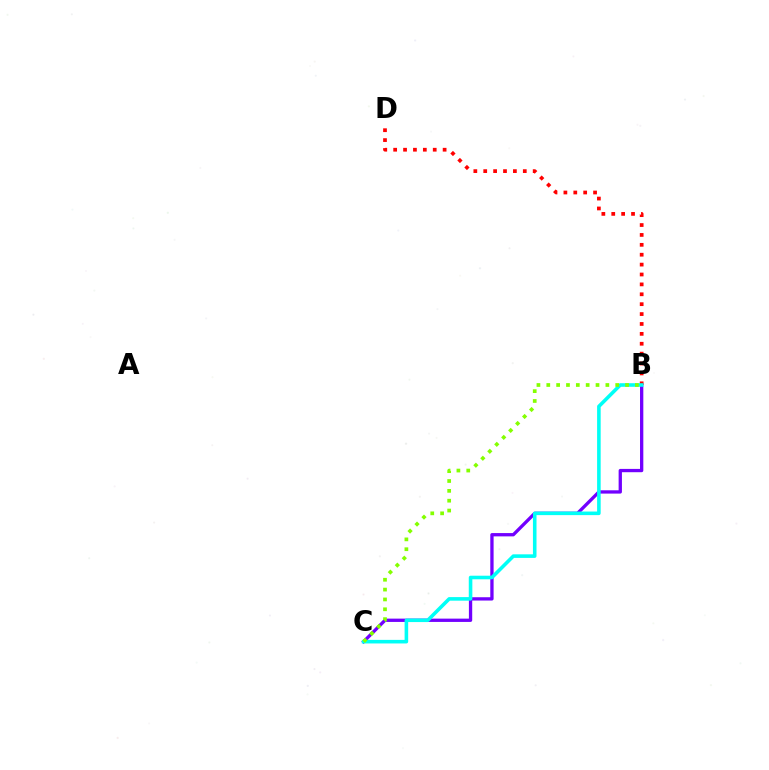{('B', 'C'): [{'color': '#7200ff', 'line_style': 'solid', 'thickness': 2.38}, {'color': '#00fff6', 'line_style': 'solid', 'thickness': 2.58}, {'color': '#84ff00', 'line_style': 'dotted', 'thickness': 2.68}], ('B', 'D'): [{'color': '#ff0000', 'line_style': 'dotted', 'thickness': 2.69}]}